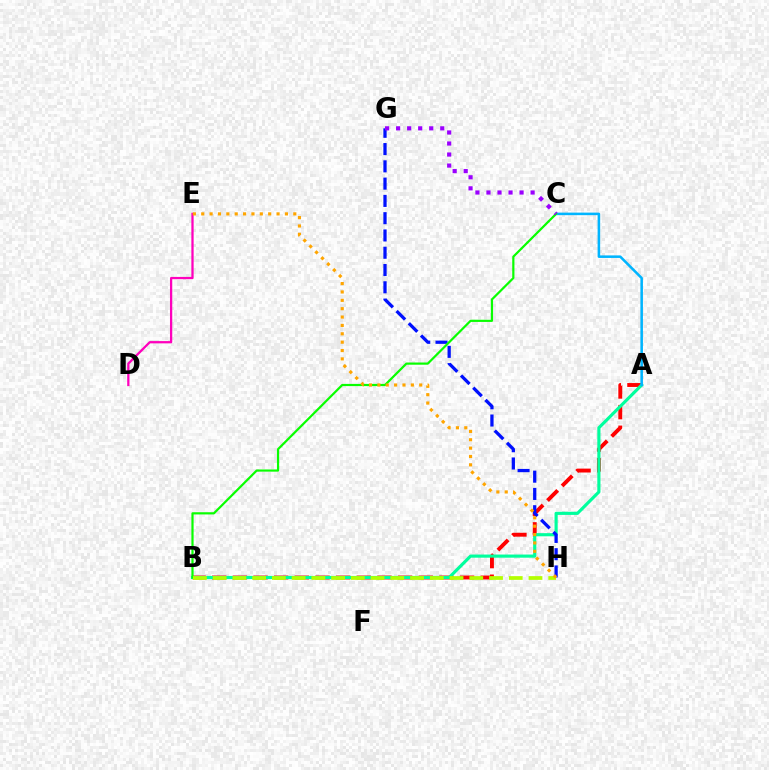{('A', 'B'): [{'color': '#ff0000', 'line_style': 'dashed', 'thickness': 2.81}, {'color': '#00ff9d', 'line_style': 'solid', 'thickness': 2.26}], ('A', 'C'): [{'color': '#00b5ff', 'line_style': 'solid', 'thickness': 1.83}], ('G', 'H'): [{'color': '#0010ff', 'line_style': 'dashed', 'thickness': 2.35}], ('B', 'C'): [{'color': '#08ff00', 'line_style': 'solid', 'thickness': 1.59}], ('D', 'E'): [{'color': '#ff00bd', 'line_style': 'solid', 'thickness': 1.63}], ('B', 'H'): [{'color': '#b3ff00', 'line_style': 'dashed', 'thickness': 2.68}], ('E', 'H'): [{'color': '#ffa500', 'line_style': 'dotted', 'thickness': 2.27}], ('C', 'G'): [{'color': '#9b00ff', 'line_style': 'dotted', 'thickness': 3.0}]}